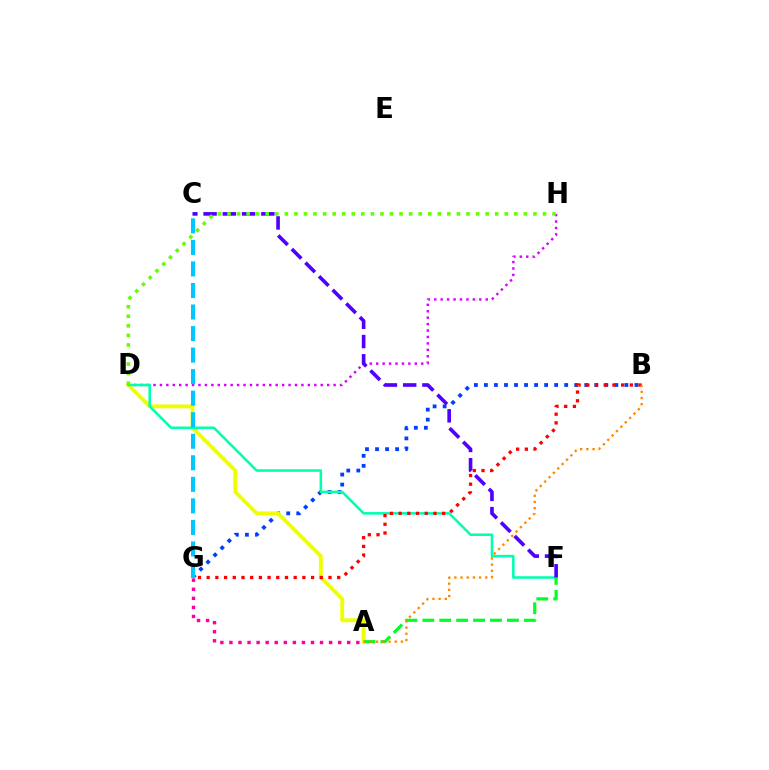{('D', 'H'): [{'color': '#d600ff', 'line_style': 'dotted', 'thickness': 1.75}, {'color': '#66ff00', 'line_style': 'dotted', 'thickness': 2.6}], ('A', 'G'): [{'color': '#ff00a0', 'line_style': 'dotted', 'thickness': 2.46}], ('B', 'G'): [{'color': '#003fff', 'line_style': 'dotted', 'thickness': 2.73}, {'color': '#ff0000', 'line_style': 'dotted', 'thickness': 2.36}], ('A', 'D'): [{'color': '#eeff00', 'line_style': 'solid', 'thickness': 2.78}], ('D', 'F'): [{'color': '#00ffaf', 'line_style': 'solid', 'thickness': 1.83}], ('A', 'F'): [{'color': '#00ff27', 'line_style': 'dashed', 'thickness': 2.3}], ('C', 'F'): [{'color': '#4f00ff', 'line_style': 'dashed', 'thickness': 2.62}], ('C', 'G'): [{'color': '#00c7ff', 'line_style': 'dashed', 'thickness': 2.93}], ('A', 'B'): [{'color': '#ff8800', 'line_style': 'dotted', 'thickness': 1.68}]}